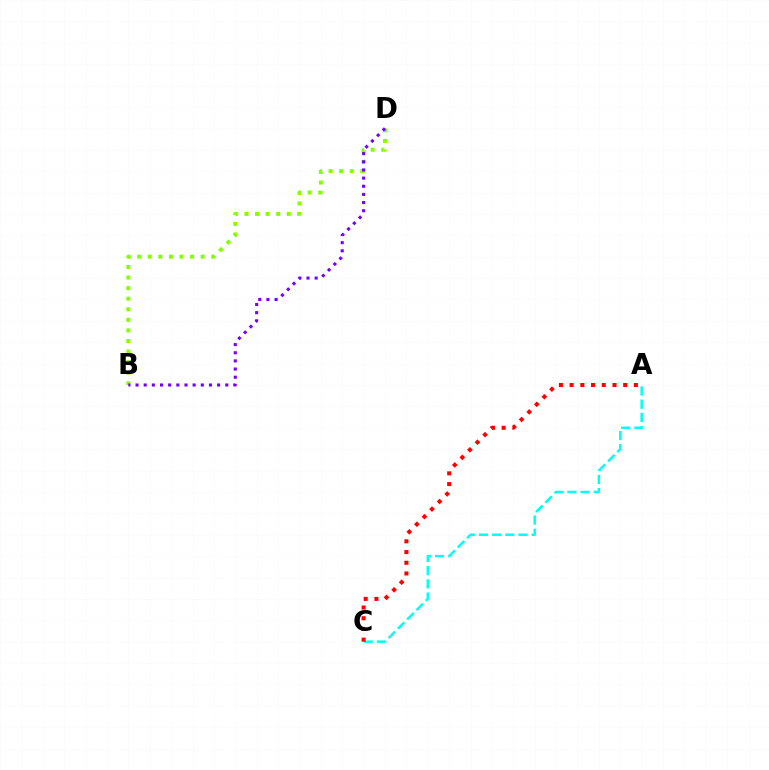{('B', 'D'): [{'color': '#84ff00', 'line_style': 'dotted', 'thickness': 2.87}, {'color': '#7200ff', 'line_style': 'dotted', 'thickness': 2.22}], ('A', 'C'): [{'color': '#00fff6', 'line_style': 'dashed', 'thickness': 1.79}, {'color': '#ff0000', 'line_style': 'dotted', 'thickness': 2.91}]}